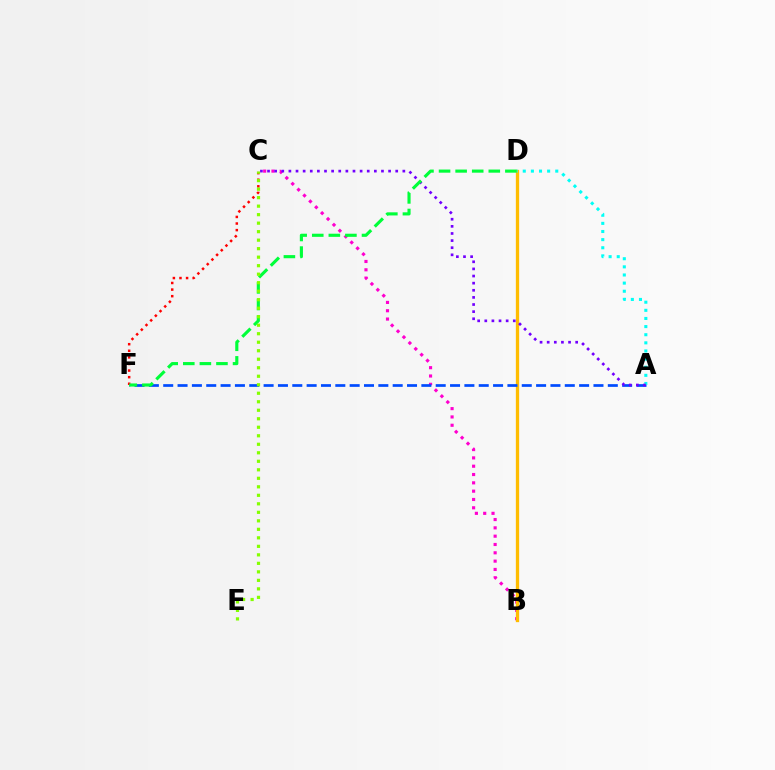{('B', 'C'): [{'color': '#ff00cf', 'line_style': 'dotted', 'thickness': 2.26}], ('B', 'D'): [{'color': '#ffbd00', 'line_style': 'solid', 'thickness': 2.38}], ('C', 'F'): [{'color': '#ff0000', 'line_style': 'dotted', 'thickness': 1.79}], ('A', 'F'): [{'color': '#004bff', 'line_style': 'dashed', 'thickness': 1.95}], ('A', 'D'): [{'color': '#00fff6', 'line_style': 'dotted', 'thickness': 2.21}], ('A', 'C'): [{'color': '#7200ff', 'line_style': 'dotted', 'thickness': 1.93}], ('D', 'F'): [{'color': '#00ff39', 'line_style': 'dashed', 'thickness': 2.25}], ('C', 'E'): [{'color': '#84ff00', 'line_style': 'dotted', 'thickness': 2.31}]}